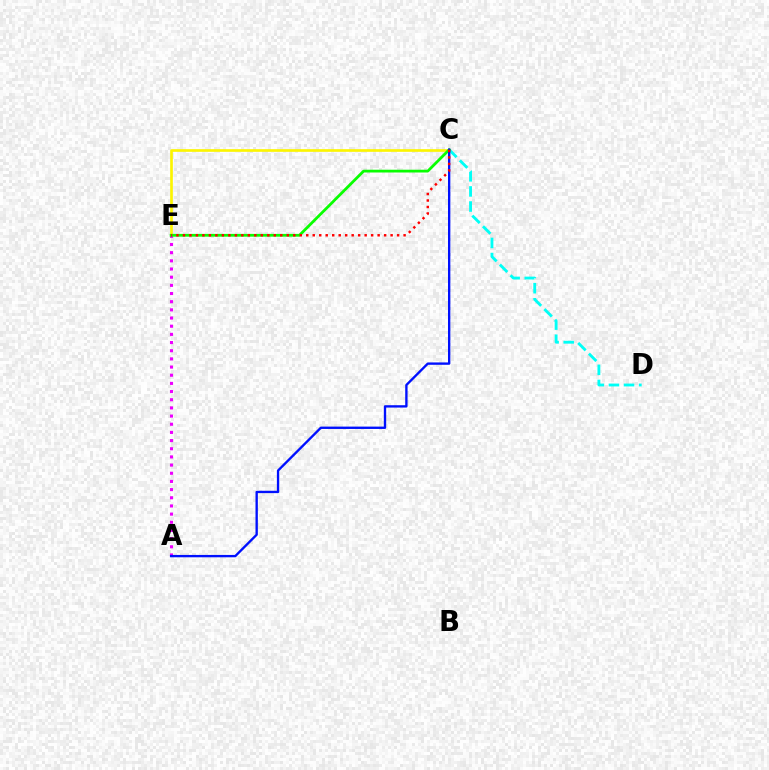{('C', 'E'): [{'color': '#fcf500', 'line_style': 'solid', 'thickness': 1.92}, {'color': '#08ff00', 'line_style': 'solid', 'thickness': 2.0}, {'color': '#ff0000', 'line_style': 'dotted', 'thickness': 1.76}], ('C', 'D'): [{'color': '#00fff6', 'line_style': 'dashed', 'thickness': 2.05}], ('A', 'E'): [{'color': '#ee00ff', 'line_style': 'dotted', 'thickness': 2.22}], ('A', 'C'): [{'color': '#0010ff', 'line_style': 'solid', 'thickness': 1.69}]}